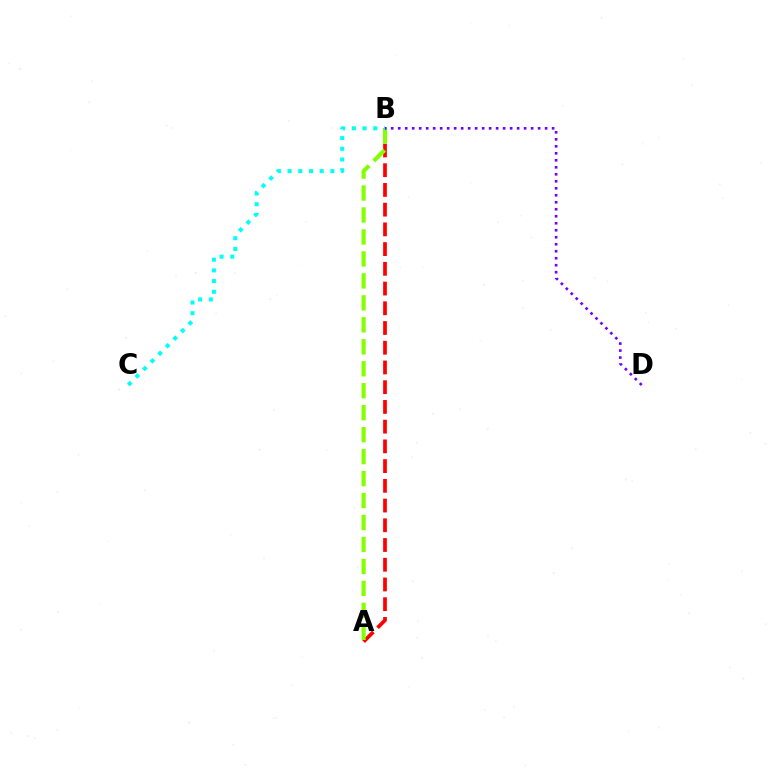{('A', 'B'): [{'color': '#ff0000', 'line_style': 'dashed', 'thickness': 2.68}, {'color': '#84ff00', 'line_style': 'dashed', 'thickness': 2.98}], ('B', 'D'): [{'color': '#7200ff', 'line_style': 'dotted', 'thickness': 1.9}], ('B', 'C'): [{'color': '#00fff6', 'line_style': 'dotted', 'thickness': 2.91}]}